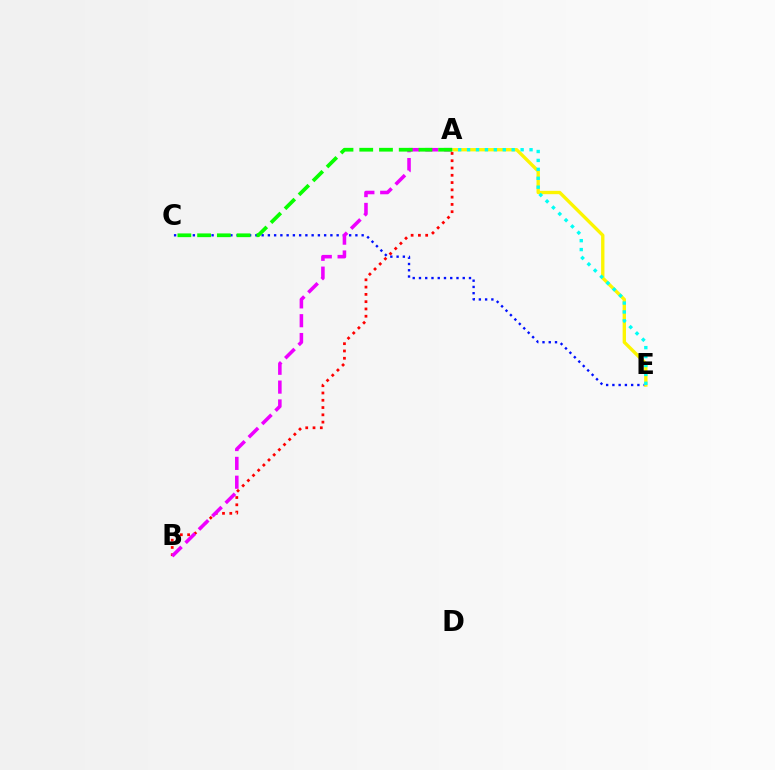{('C', 'E'): [{'color': '#0010ff', 'line_style': 'dotted', 'thickness': 1.7}], ('A', 'E'): [{'color': '#fcf500', 'line_style': 'solid', 'thickness': 2.41}, {'color': '#00fff6', 'line_style': 'dotted', 'thickness': 2.42}], ('A', 'B'): [{'color': '#ff0000', 'line_style': 'dotted', 'thickness': 1.98}, {'color': '#ee00ff', 'line_style': 'dashed', 'thickness': 2.56}], ('A', 'C'): [{'color': '#08ff00', 'line_style': 'dashed', 'thickness': 2.68}]}